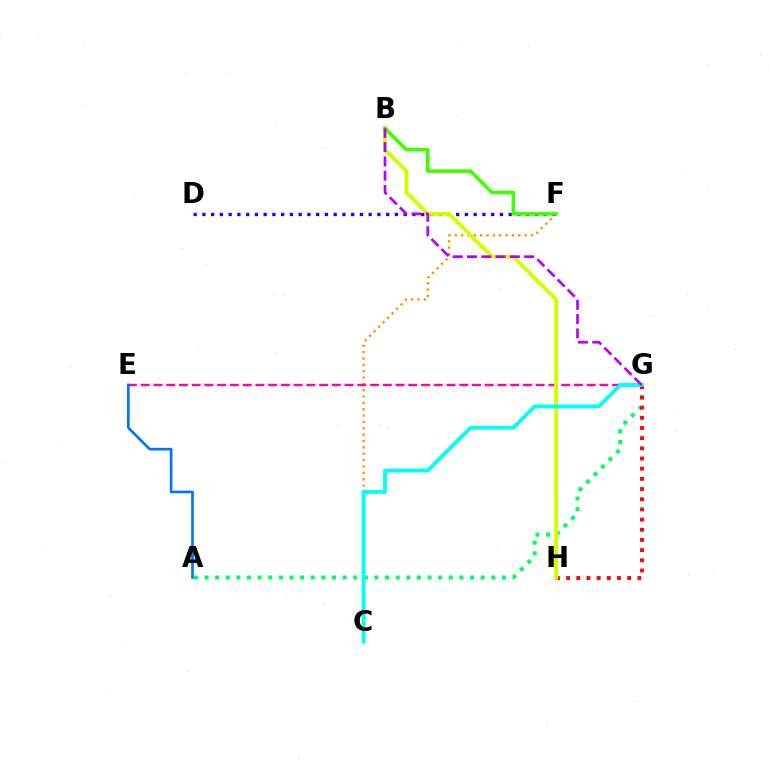{('C', 'F'): [{'color': '#ff9400', 'line_style': 'dotted', 'thickness': 1.73}], ('E', 'G'): [{'color': '#ff00ac', 'line_style': 'dashed', 'thickness': 1.73}], ('D', 'F'): [{'color': '#2500ff', 'line_style': 'dotted', 'thickness': 2.38}], ('A', 'G'): [{'color': '#00ff5c', 'line_style': 'dotted', 'thickness': 2.89}], ('G', 'H'): [{'color': '#ff0000', 'line_style': 'dotted', 'thickness': 2.77}], ('B', 'H'): [{'color': '#d1ff00', 'line_style': 'solid', 'thickness': 2.82}], ('C', 'G'): [{'color': '#00fff6', 'line_style': 'solid', 'thickness': 2.76}], ('A', 'E'): [{'color': '#0074ff', 'line_style': 'solid', 'thickness': 1.91}], ('B', 'F'): [{'color': '#3dff00', 'line_style': 'solid', 'thickness': 2.56}], ('B', 'G'): [{'color': '#b900ff', 'line_style': 'dashed', 'thickness': 1.94}]}